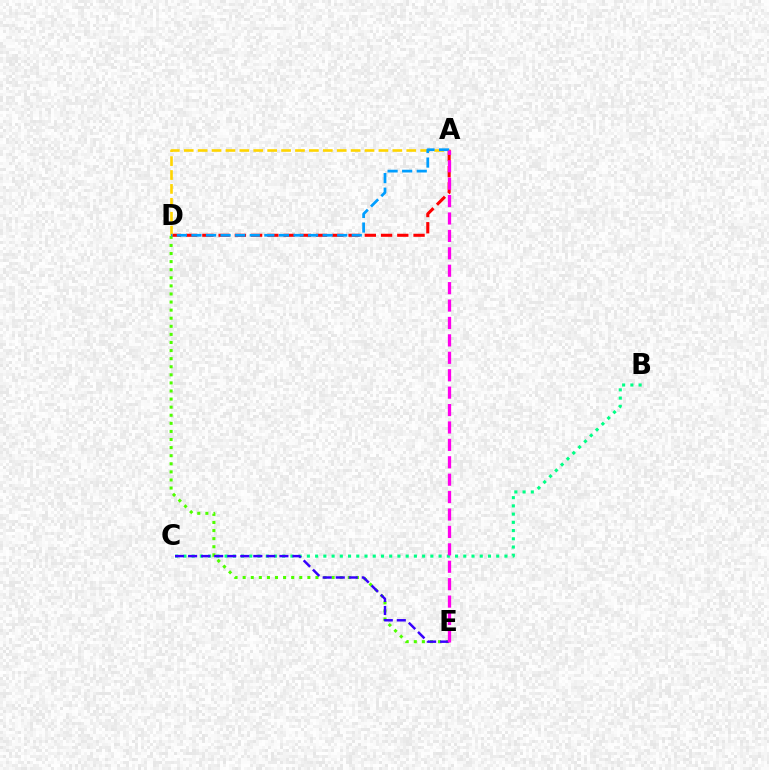{('A', 'D'): [{'color': '#ff0000', 'line_style': 'dashed', 'thickness': 2.21}, {'color': '#ffd500', 'line_style': 'dashed', 'thickness': 1.89}, {'color': '#009eff', 'line_style': 'dashed', 'thickness': 1.98}], ('B', 'C'): [{'color': '#00ff86', 'line_style': 'dotted', 'thickness': 2.24}], ('D', 'E'): [{'color': '#4fff00', 'line_style': 'dotted', 'thickness': 2.2}], ('C', 'E'): [{'color': '#3700ff', 'line_style': 'dashed', 'thickness': 1.77}], ('A', 'E'): [{'color': '#ff00ed', 'line_style': 'dashed', 'thickness': 2.37}]}